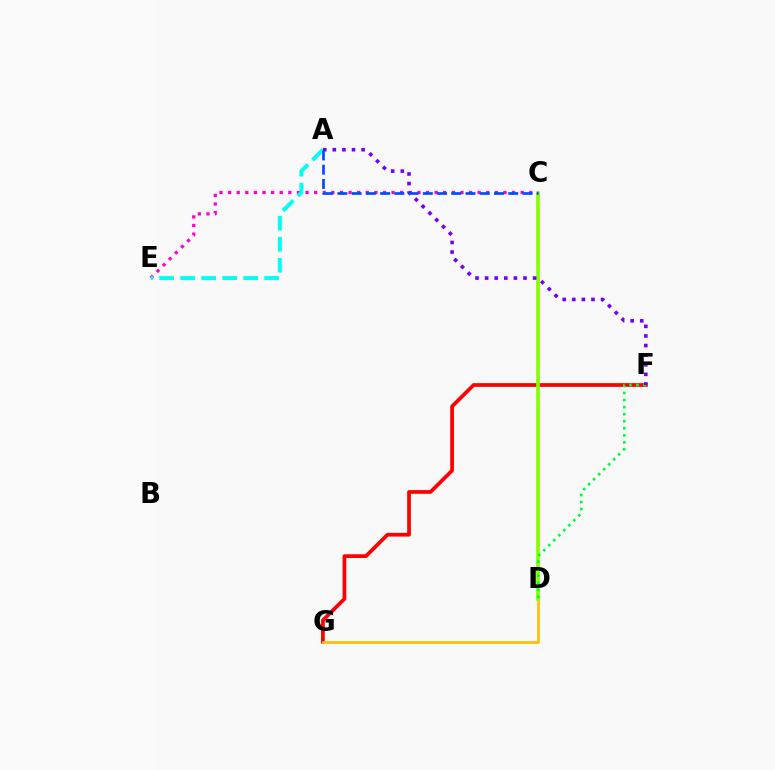{('F', 'G'): [{'color': '#ff0000', 'line_style': 'solid', 'thickness': 2.68}], ('D', 'G'): [{'color': '#ffbd00', 'line_style': 'solid', 'thickness': 1.91}], ('C', 'D'): [{'color': '#84ff00', 'line_style': 'solid', 'thickness': 2.62}], ('C', 'E'): [{'color': '#ff00cf', 'line_style': 'dotted', 'thickness': 2.34}], ('D', 'F'): [{'color': '#00ff39', 'line_style': 'dotted', 'thickness': 1.92}], ('A', 'E'): [{'color': '#00fff6', 'line_style': 'dashed', 'thickness': 2.85}], ('A', 'F'): [{'color': '#7200ff', 'line_style': 'dotted', 'thickness': 2.61}], ('A', 'C'): [{'color': '#004bff', 'line_style': 'dashed', 'thickness': 1.93}]}